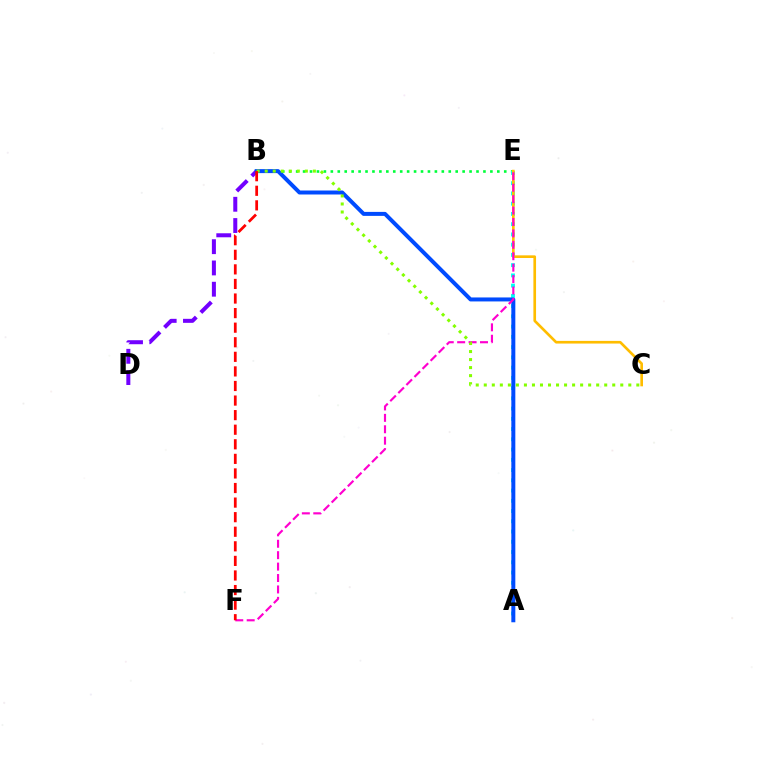{('B', 'E'): [{'color': '#00ff39', 'line_style': 'dotted', 'thickness': 1.88}], ('A', 'E'): [{'color': '#00fff6', 'line_style': 'dotted', 'thickness': 2.78}], ('C', 'E'): [{'color': '#ffbd00', 'line_style': 'solid', 'thickness': 1.91}], ('B', 'D'): [{'color': '#7200ff', 'line_style': 'dashed', 'thickness': 2.89}], ('A', 'B'): [{'color': '#004bff', 'line_style': 'solid', 'thickness': 2.87}], ('E', 'F'): [{'color': '#ff00cf', 'line_style': 'dashed', 'thickness': 1.55}], ('B', 'C'): [{'color': '#84ff00', 'line_style': 'dotted', 'thickness': 2.18}], ('B', 'F'): [{'color': '#ff0000', 'line_style': 'dashed', 'thickness': 1.98}]}